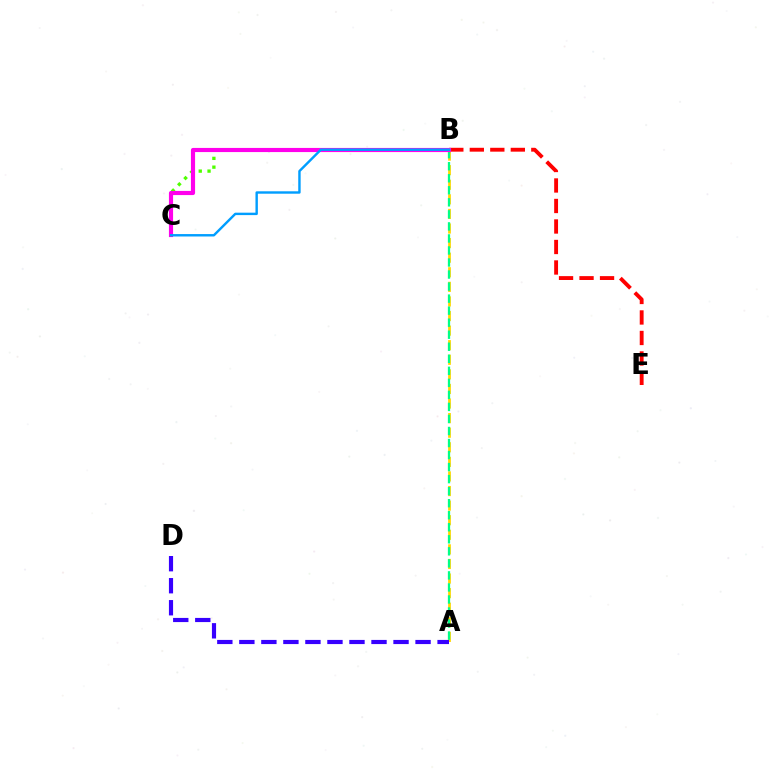{('A', 'B'): [{'color': '#ffd500', 'line_style': 'dashed', 'thickness': 1.98}, {'color': '#00ff86', 'line_style': 'dashed', 'thickness': 1.63}], ('B', 'C'): [{'color': '#4fff00', 'line_style': 'dotted', 'thickness': 2.39}, {'color': '#ff00ed', 'line_style': 'solid', 'thickness': 2.99}, {'color': '#009eff', 'line_style': 'solid', 'thickness': 1.74}], ('A', 'D'): [{'color': '#3700ff', 'line_style': 'dashed', 'thickness': 2.99}], ('B', 'E'): [{'color': '#ff0000', 'line_style': 'dashed', 'thickness': 2.79}]}